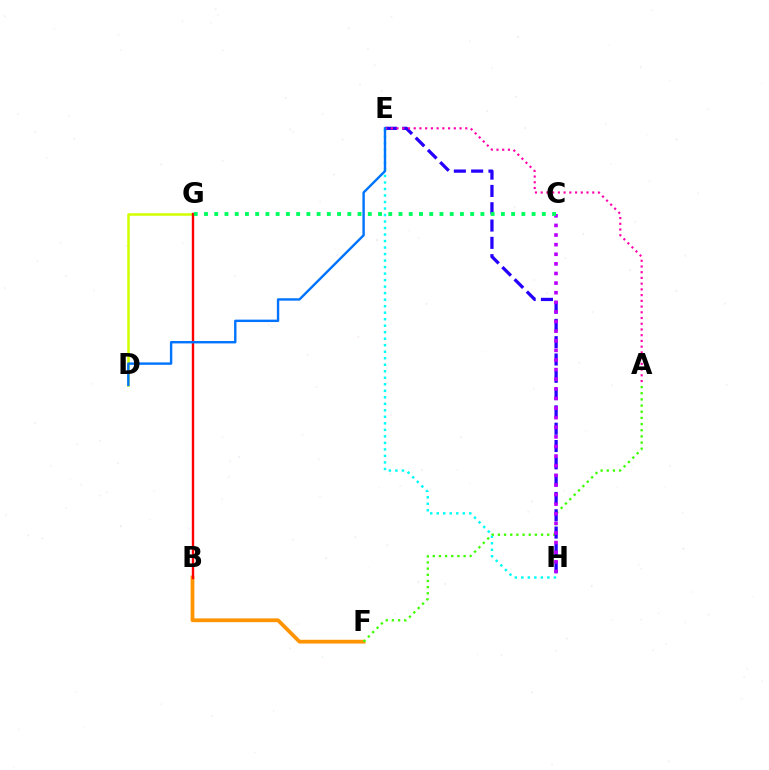{('E', 'H'): [{'color': '#00fff6', 'line_style': 'dotted', 'thickness': 1.77}, {'color': '#2500ff', 'line_style': 'dashed', 'thickness': 2.35}], ('B', 'F'): [{'color': '#ff9400', 'line_style': 'solid', 'thickness': 2.72}], ('A', 'F'): [{'color': '#3dff00', 'line_style': 'dotted', 'thickness': 1.68}], ('D', 'G'): [{'color': '#d1ff00', 'line_style': 'solid', 'thickness': 1.83}], ('B', 'G'): [{'color': '#ff0000', 'line_style': 'solid', 'thickness': 1.71}], ('A', 'E'): [{'color': '#ff00ac', 'line_style': 'dotted', 'thickness': 1.56}], ('C', 'H'): [{'color': '#b900ff', 'line_style': 'dotted', 'thickness': 2.61}], ('C', 'G'): [{'color': '#00ff5c', 'line_style': 'dotted', 'thickness': 2.78}], ('D', 'E'): [{'color': '#0074ff', 'line_style': 'solid', 'thickness': 1.73}]}